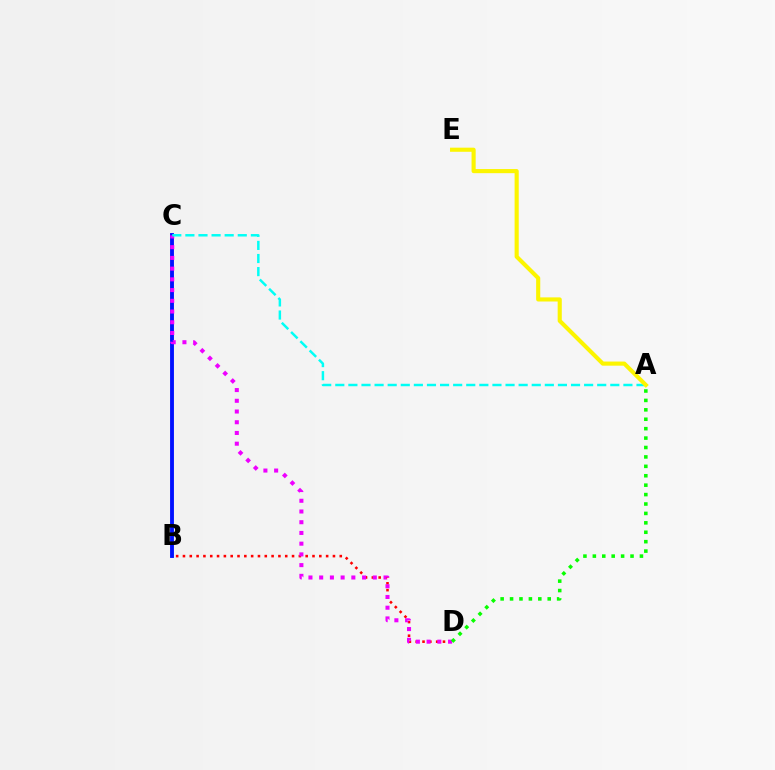{('B', 'C'): [{'color': '#0010ff', 'line_style': 'solid', 'thickness': 2.78}], ('B', 'D'): [{'color': '#ff0000', 'line_style': 'dotted', 'thickness': 1.85}], ('C', 'D'): [{'color': '#ee00ff', 'line_style': 'dotted', 'thickness': 2.91}], ('A', 'C'): [{'color': '#00fff6', 'line_style': 'dashed', 'thickness': 1.78}], ('A', 'E'): [{'color': '#fcf500', 'line_style': 'solid', 'thickness': 2.97}], ('A', 'D'): [{'color': '#08ff00', 'line_style': 'dotted', 'thickness': 2.56}]}